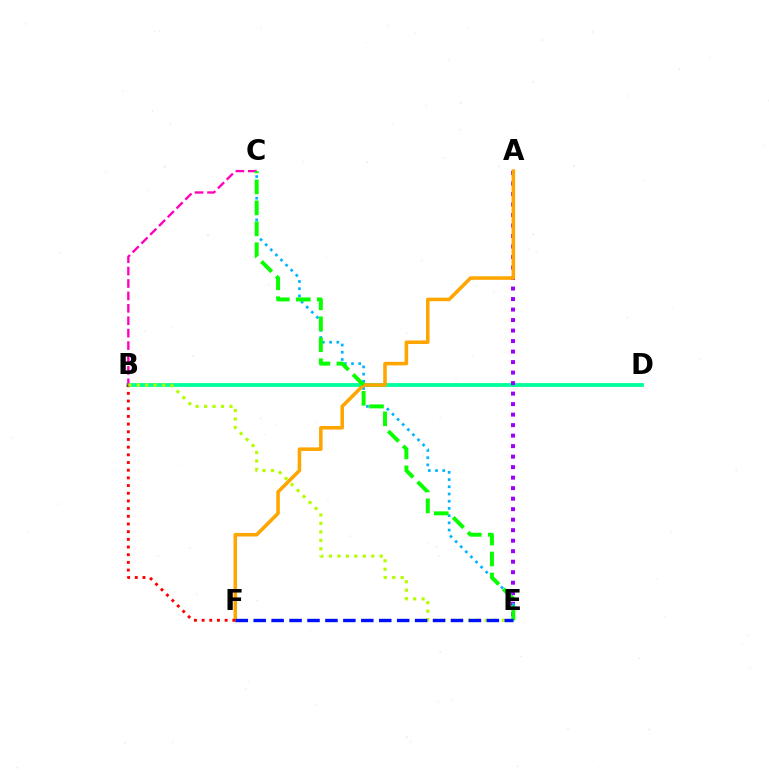{('B', 'D'): [{'color': '#00ff9d', 'line_style': 'solid', 'thickness': 2.75}], ('A', 'E'): [{'color': '#9b00ff', 'line_style': 'dotted', 'thickness': 2.85}], ('C', 'E'): [{'color': '#00b5ff', 'line_style': 'dotted', 'thickness': 1.96}, {'color': '#08ff00', 'line_style': 'dashed', 'thickness': 2.85}], ('B', 'C'): [{'color': '#ff00bd', 'line_style': 'dashed', 'thickness': 1.69}], ('A', 'F'): [{'color': '#ffa500', 'line_style': 'solid', 'thickness': 2.56}], ('B', 'F'): [{'color': '#ff0000', 'line_style': 'dotted', 'thickness': 2.09}], ('B', 'E'): [{'color': '#b3ff00', 'line_style': 'dotted', 'thickness': 2.3}], ('E', 'F'): [{'color': '#0010ff', 'line_style': 'dashed', 'thickness': 2.44}]}